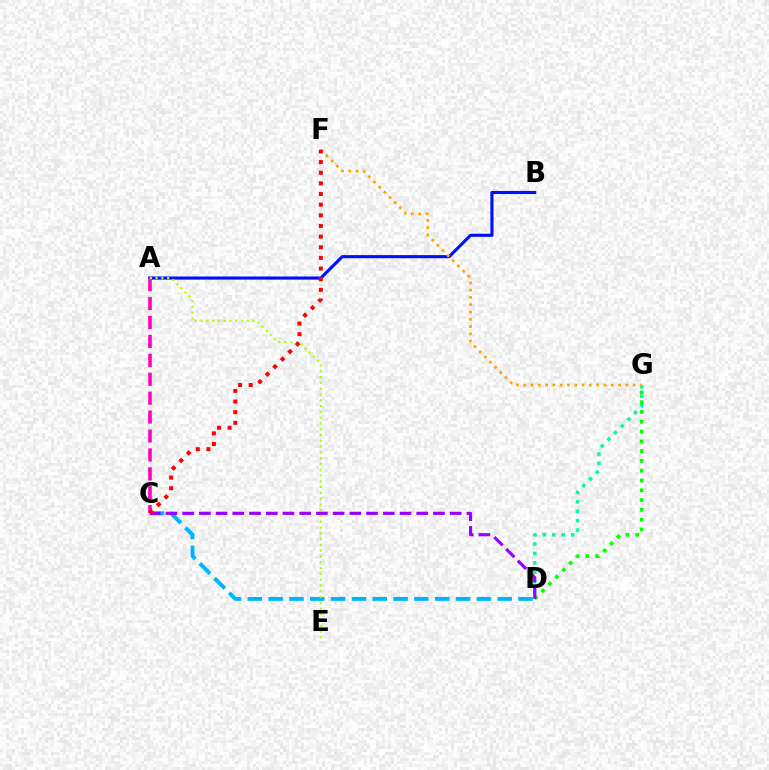{('D', 'G'): [{'color': '#00ff9d', 'line_style': 'dotted', 'thickness': 2.56}, {'color': '#08ff00', 'line_style': 'dotted', 'thickness': 2.66}], ('C', 'D'): [{'color': '#00b5ff', 'line_style': 'dashed', 'thickness': 2.83}, {'color': '#9b00ff', 'line_style': 'dashed', 'thickness': 2.27}], ('A', 'B'): [{'color': '#0010ff', 'line_style': 'solid', 'thickness': 2.25}], ('A', 'C'): [{'color': '#ff00bd', 'line_style': 'dashed', 'thickness': 2.57}], ('A', 'E'): [{'color': '#b3ff00', 'line_style': 'dotted', 'thickness': 1.57}], ('F', 'G'): [{'color': '#ffa500', 'line_style': 'dotted', 'thickness': 1.98}], ('C', 'F'): [{'color': '#ff0000', 'line_style': 'dotted', 'thickness': 2.89}]}